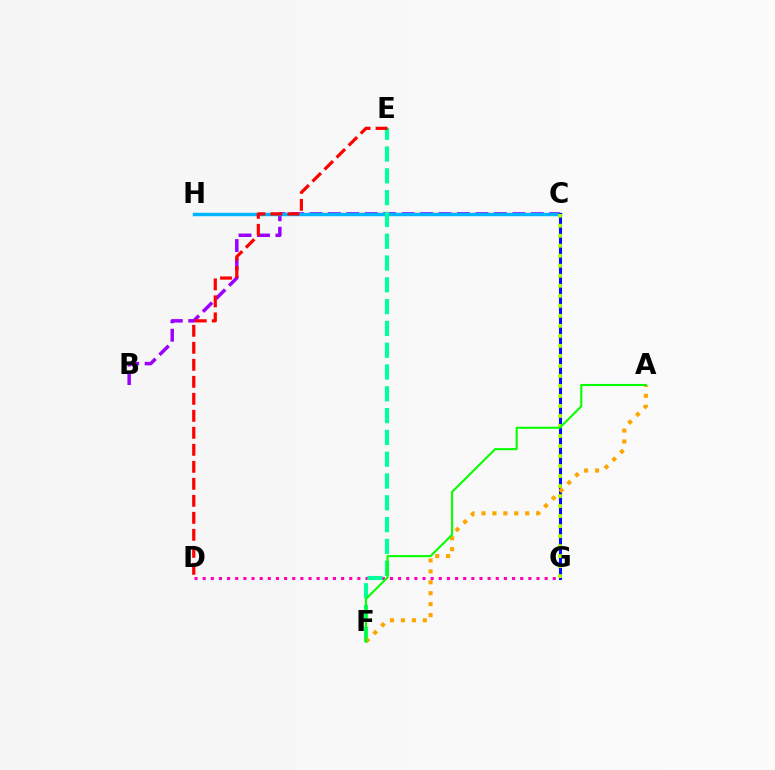{('B', 'C'): [{'color': '#9b00ff', 'line_style': 'dashed', 'thickness': 2.51}], ('C', 'H'): [{'color': '#00b5ff', 'line_style': 'solid', 'thickness': 2.47}], ('D', 'G'): [{'color': '#ff00bd', 'line_style': 'dotted', 'thickness': 2.21}], ('E', 'F'): [{'color': '#00ff9d', 'line_style': 'dashed', 'thickness': 2.96}], ('D', 'E'): [{'color': '#ff0000', 'line_style': 'dashed', 'thickness': 2.31}], ('C', 'G'): [{'color': '#0010ff', 'line_style': 'solid', 'thickness': 2.2}, {'color': '#b3ff00', 'line_style': 'dotted', 'thickness': 2.72}], ('A', 'F'): [{'color': '#ffa500', 'line_style': 'dotted', 'thickness': 2.97}, {'color': '#08ff00', 'line_style': 'solid', 'thickness': 1.52}]}